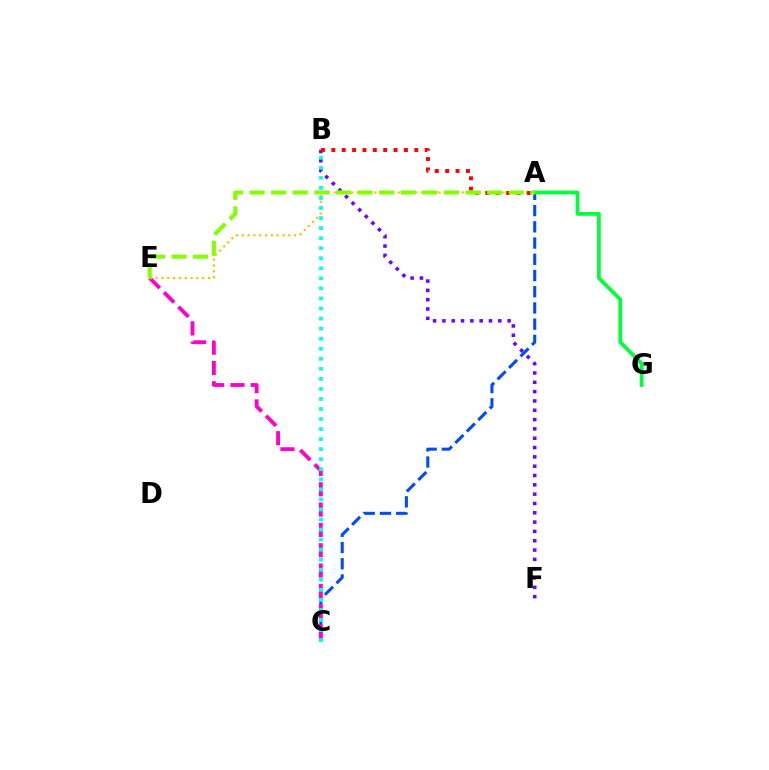{('A', 'C'): [{'color': '#004bff', 'line_style': 'dashed', 'thickness': 2.2}], ('C', 'E'): [{'color': '#ff00cf', 'line_style': 'dashed', 'thickness': 2.76}], ('A', 'G'): [{'color': '#00ff39', 'line_style': 'solid', 'thickness': 2.69}], ('B', 'F'): [{'color': '#7200ff', 'line_style': 'dotted', 'thickness': 2.53}], ('A', 'E'): [{'color': '#ffbd00', 'line_style': 'dotted', 'thickness': 1.58}, {'color': '#84ff00', 'line_style': 'dashed', 'thickness': 2.93}], ('A', 'B'): [{'color': '#ff0000', 'line_style': 'dotted', 'thickness': 2.82}], ('B', 'C'): [{'color': '#00fff6', 'line_style': 'dotted', 'thickness': 2.73}]}